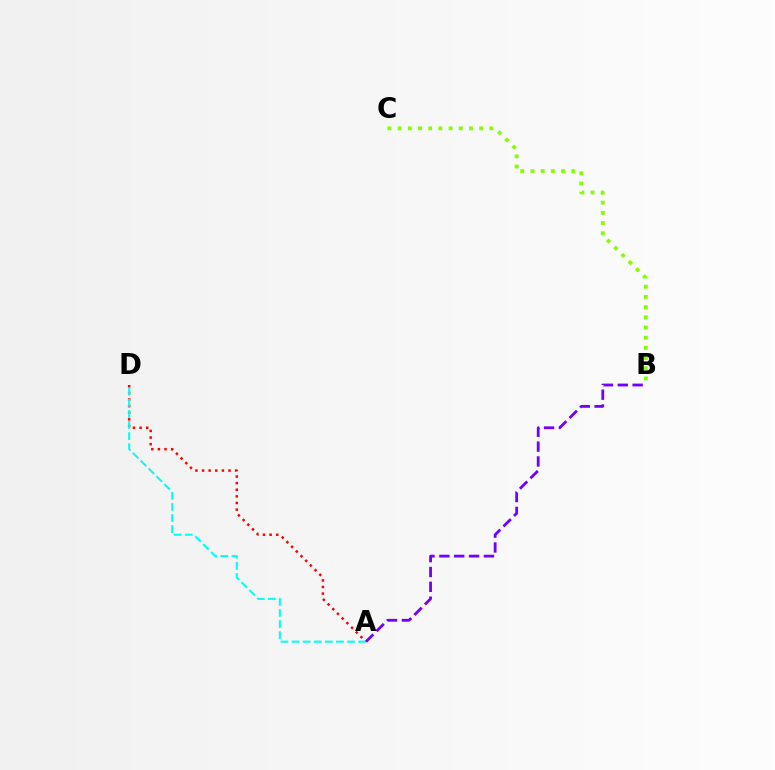{('A', 'D'): [{'color': '#ff0000', 'line_style': 'dotted', 'thickness': 1.8}, {'color': '#00fff6', 'line_style': 'dashed', 'thickness': 1.51}], ('A', 'B'): [{'color': '#7200ff', 'line_style': 'dashed', 'thickness': 2.02}], ('B', 'C'): [{'color': '#84ff00', 'line_style': 'dotted', 'thickness': 2.77}]}